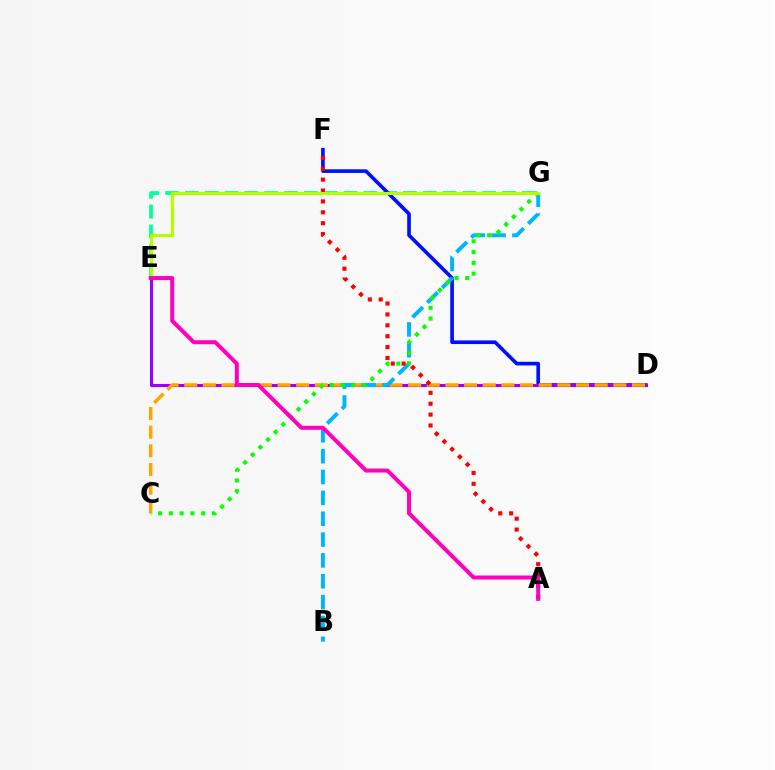{('E', 'G'): [{'color': '#00ff9d', 'line_style': 'dashed', 'thickness': 2.69}, {'color': '#b3ff00', 'line_style': 'solid', 'thickness': 2.26}], ('D', 'F'): [{'color': '#0010ff', 'line_style': 'solid', 'thickness': 2.63}], ('D', 'E'): [{'color': '#9b00ff', 'line_style': 'solid', 'thickness': 2.21}], ('C', 'D'): [{'color': '#ffa500', 'line_style': 'dashed', 'thickness': 2.53}], ('B', 'G'): [{'color': '#00b5ff', 'line_style': 'dashed', 'thickness': 2.83}], ('C', 'G'): [{'color': '#08ff00', 'line_style': 'dotted', 'thickness': 2.93}], ('A', 'F'): [{'color': '#ff0000', 'line_style': 'dotted', 'thickness': 2.96}], ('A', 'E'): [{'color': '#ff00bd', 'line_style': 'solid', 'thickness': 2.87}]}